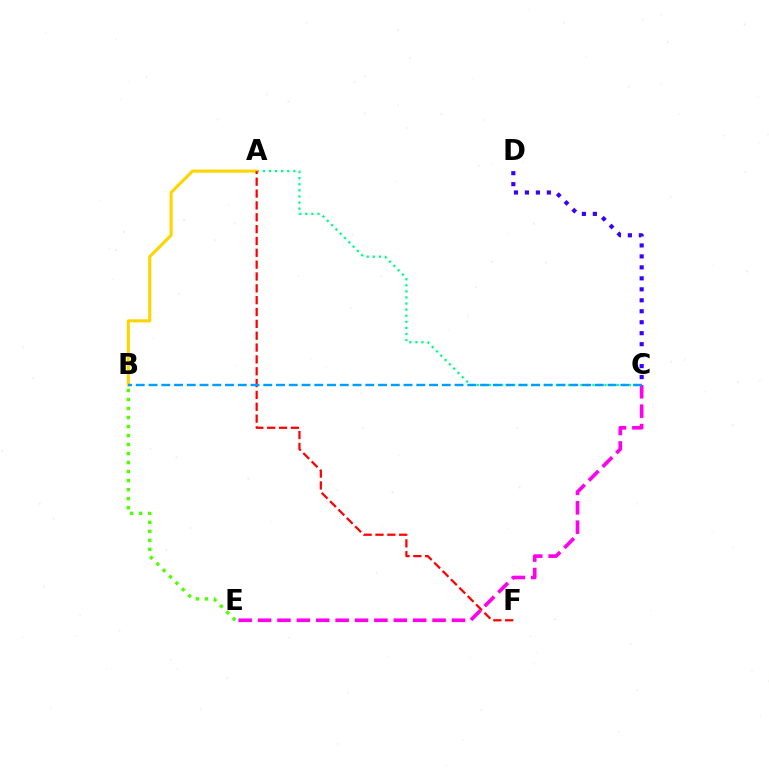{('A', 'C'): [{'color': '#00ff86', 'line_style': 'dotted', 'thickness': 1.65}], ('A', 'B'): [{'color': '#ffd500', 'line_style': 'solid', 'thickness': 2.23}], ('A', 'F'): [{'color': '#ff0000', 'line_style': 'dashed', 'thickness': 1.61}], ('C', 'E'): [{'color': '#ff00ed', 'line_style': 'dashed', 'thickness': 2.63}], ('C', 'D'): [{'color': '#3700ff', 'line_style': 'dotted', 'thickness': 2.98}], ('B', 'E'): [{'color': '#4fff00', 'line_style': 'dotted', 'thickness': 2.45}], ('B', 'C'): [{'color': '#009eff', 'line_style': 'dashed', 'thickness': 1.73}]}